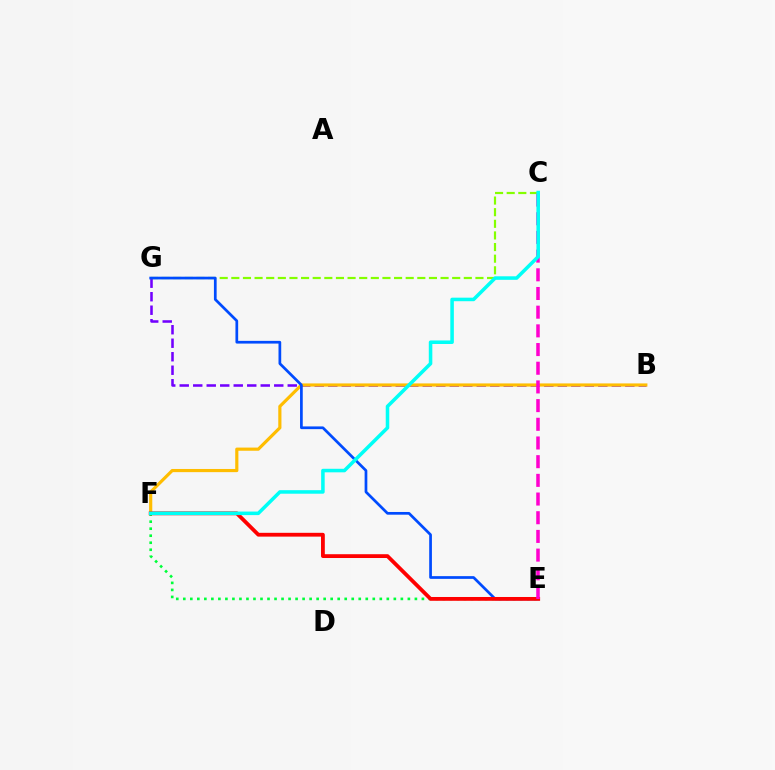{('B', 'G'): [{'color': '#7200ff', 'line_style': 'dashed', 'thickness': 1.83}], ('E', 'F'): [{'color': '#00ff39', 'line_style': 'dotted', 'thickness': 1.91}, {'color': '#ff0000', 'line_style': 'solid', 'thickness': 2.74}], ('C', 'G'): [{'color': '#84ff00', 'line_style': 'dashed', 'thickness': 1.58}], ('B', 'F'): [{'color': '#ffbd00', 'line_style': 'solid', 'thickness': 2.28}], ('E', 'G'): [{'color': '#004bff', 'line_style': 'solid', 'thickness': 1.96}], ('C', 'E'): [{'color': '#ff00cf', 'line_style': 'dashed', 'thickness': 2.54}], ('C', 'F'): [{'color': '#00fff6', 'line_style': 'solid', 'thickness': 2.55}]}